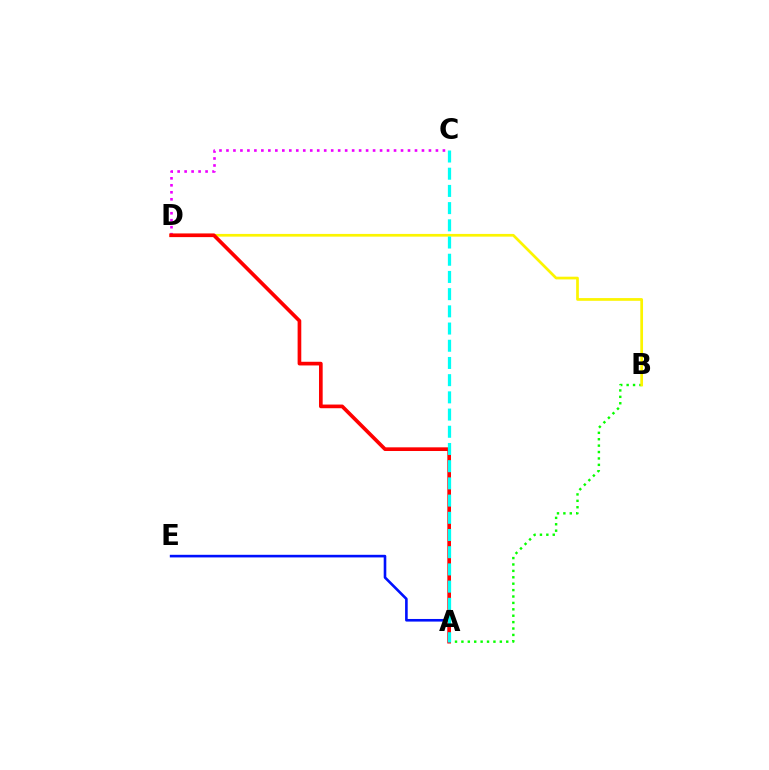{('C', 'D'): [{'color': '#ee00ff', 'line_style': 'dotted', 'thickness': 1.9}], ('A', 'E'): [{'color': '#0010ff', 'line_style': 'solid', 'thickness': 1.88}], ('A', 'B'): [{'color': '#08ff00', 'line_style': 'dotted', 'thickness': 1.74}], ('B', 'D'): [{'color': '#fcf500', 'line_style': 'solid', 'thickness': 1.95}], ('A', 'D'): [{'color': '#ff0000', 'line_style': 'solid', 'thickness': 2.64}], ('A', 'C'): [{'color': '#00fff6', 'line_style': 'dashed', 'thickness': 2.34}]}